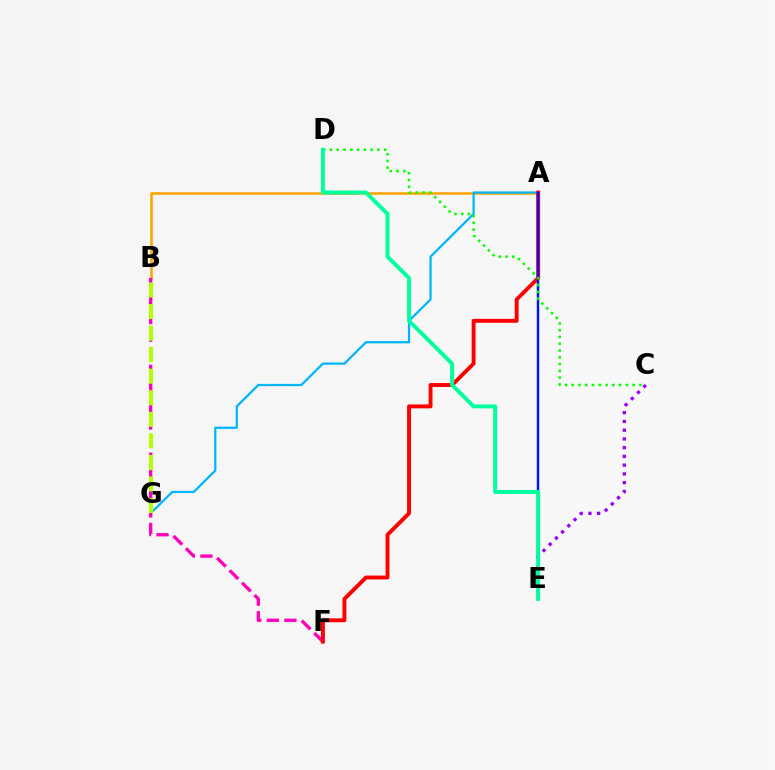{('A', 'B'): [{'color': '#ffa500', 'line_style': 'solid', 'thickness': 1.85}], ('A', 'G'): [{'color': '#00b5ff', 'line_style': 'solid', 'thickness': 1.61}], ('B', 'F'): [{'color': '#ff00bd', 'line_style': 'dashed', 'thickness': 2.39}], ('B', 'G'): [{'color': '#b3ff00', 'line_style': 'dashed', 'thickness': 2.93}], ('A', 'F'): [{'color': '#ff0000', 'line_style': 'solid', 'thickness': 2.8}], ('A', 'E'): [{'color': '#0010ff', 'line_style': 'solid', 'thickness': 1.75}], ('C', 'E'): [{'color': '#9b00ff', 'line_style': 'dotted', 'thickness': 2.38}], ('C', 'D'): [{'color': '#08ff00', 'line_style': 'dotted', 'thickness': 1.84}], ('D', 'E'): [{'color': '#00ff9d', 'line_style': 'solid', 'thickness': 2.85}]}